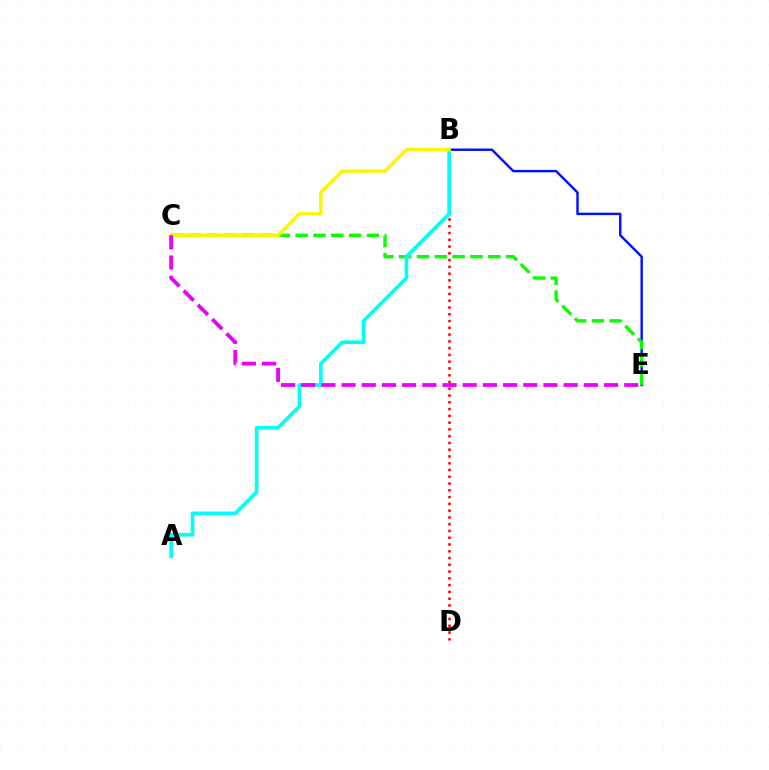{('B', 'E'): [{'color': '#0010ff', 'line_style': 'solid', 'thickness': 1.74}], ('C', 'E'): [{'color': '#08ff00', 'line_style': 'dashed', 'thickness': 2.42}, {'color': '#ee00ff', 'line_style': 'dashed', 'thickness': 2.74}], ('B', 'D'): [{'color': '#ff0000', 'line_style': 'dotted', 'thickness': 1.84}], ('A', 'B'): [{'color': '#00fff6', 'line_style': 'solid', 'thickness': 2.65}], ('B', 'C'): [{'color': '#fcf500', 'line_style': 'solid', 'thickness': 2.42}]}